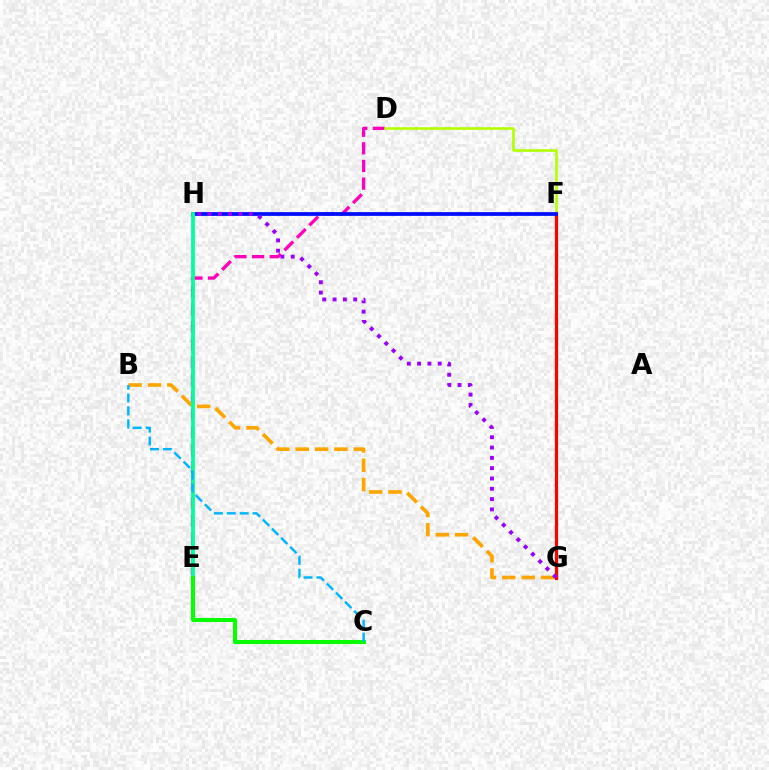{('D', 'E'): [{'color': '#ff00bd', 'line_style': 'dashed', 'thickness': 2.39}], ('B', 'G'): [{'color': '#ffa500', 'line_style': 'dashed', 'thickness': 2.63}], ('D', 'F'): [{'color': '#b3ff00', 'line_style': 'solid', 'thickness': 1.87}], ('F', 'G'): [{'color': '#ff0000', 'line_style': 'solid', 'thickness': 2.3}], ('F', 'H'): [{'color': '#0010ff', 'line_style': 'solid', 'thickness': 2.72}], ('E', 'H'): [{'color': '#00ff9d', 'line_style': 'solid', 'thickness': 2.72}], ('G', 'H'): [{'color': '#9b00ff', 'line_style': 'dotted', 'thickness': 2.8}], ('C', 'E'): [{'color': '#08ff00', 'line_style': 'solid', 'thickness': 2.93}], ('B', 'C'): [{'color': '#00b5ff', 'line_style': 'dashed', 'thickness': 1.75}]}